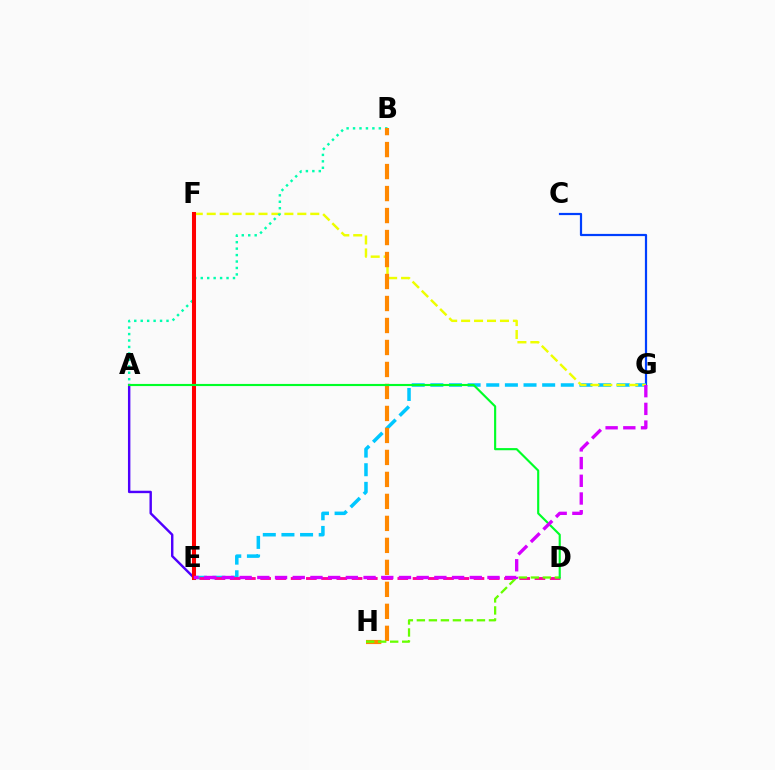{('C', 'G'): [{'color': '#003fff', 'line_style': 'solid', 'thickness': 1.59}], ('E', 'G'): [{'color': '#00c7ff', 'line_style': 'dashed', 'thickness': 2.53}, {'color': '#d600ff', 'line_style': 'dashed', 'thickness': 2.4}], ('F', 'G'): [{'color': '#eeff00', 'line_style': 'dashed', 'thickness': 1.76}], ('A', 'B'): [{'color': '#00ffaf', 'line_style': 'dotted', 'thickness': 1.75}], ('D', 'E'): [{'color': '#ff00a0', 'line_style': 'dashed', 'thickness': 2.07}], ('B', 'H'): [{'color': '#ff8800', 'line_style': 'dashed', 'thickness': 2.99}], ('A', 'E'): [{'color': '#4f00ff', 'line_style': 'solid', 'thickness': 1.74}], ('E', 'F'): [{'color': '#ff0000', 'line_style': 'solid', 'thickness': 2.91}], ('D', 'H'): [{'color': '#66ff00', 'line_style': 'dashed', 'thickness': 1.63}], ('A', 'D'): [{'color': '#00ff27', 'line_style': 'solid', 'thickness': 1.54}]}